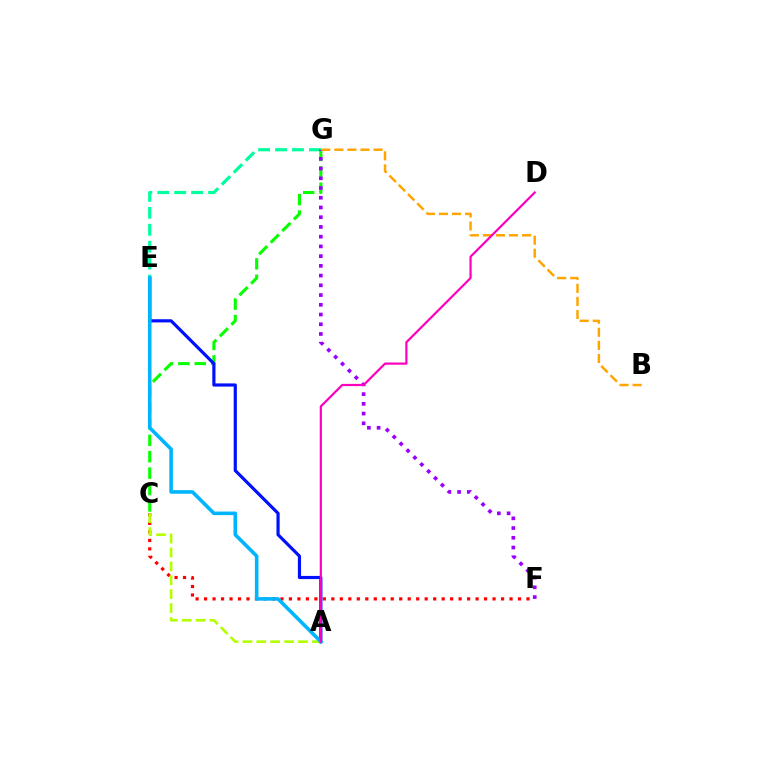{('C', 'F'): [{'color': '#ff0000', 'line_style': 'dotted', 'thickness': 2.31}], ('C', 'G'): [{'color': '#08ff00', 'line_style': 'dashed', 'thickness': 2.23}], ('A', 'E'): [{'color': '#0010ff', 'line_style': 'solid', 'thickness': 2.29}, {'color': '#00b5ff', 'line_style': 'solid', 'thickness': 2.59}], ('A', 'C'): [{'color': '#b3ff00', 'line_style': 'dashed', 'thickness': 1.89}], ('E', 'G'): [{'color': '#00ff9d', 'line_style': 'dashed', 'thickness': 2.3}], ('F', 'G'): [{'color': '#9b00ff', 'line_style': 'dotted', 'thickness': 2.64}], ('B', 'G'): [{'color': '#ffa500', 'line_style': 'dashed', 'thickness': 1.77}], ('A', 'D'): [{'color': '#ff00bd', 'line_style': 'solid', 'thickness': 1.59}]}